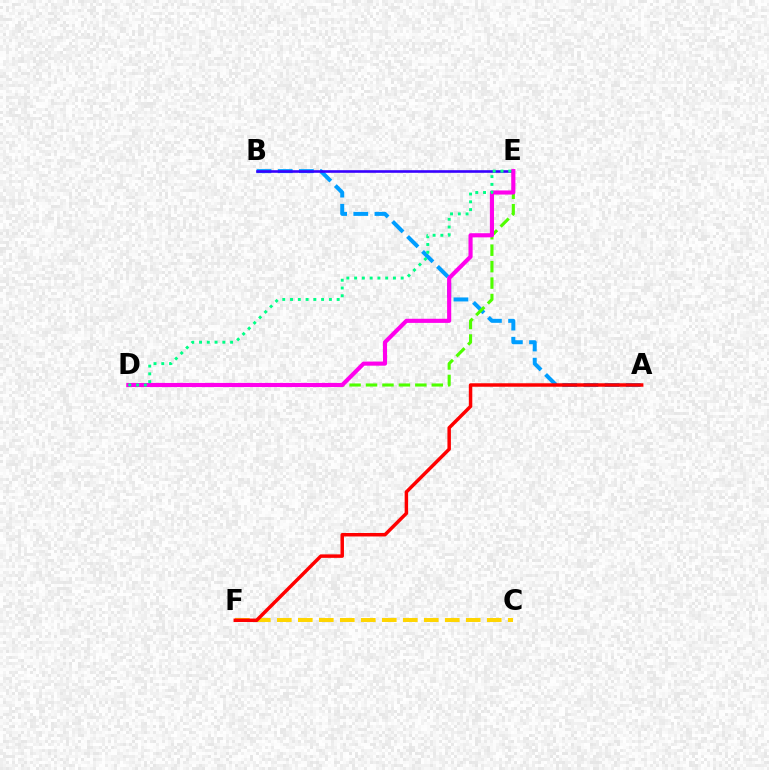{('A', 'B'): [{'color': '#009eff', 'line_style': 'dashed', 'thickness': 2.87}], ('B', 'E'): [{'color': '#3700ff', 'line_style': 'solid', 'thickness': 1.88}], ('D', 'E'): [{'color': '#4fff00', 'line_style': 'dashed', 'thickness': 2.23}, {'color': '#ff00ed', 'line_style': 'solid', 'thickness': 2.97}, {'color': '#00ff86', 'line_style': 'dotted', 'thickness': 2.11}], ('C', 'F'): [{'color': '#ffd500', 'line_style': 'dashed', 'thickness': 2.85}], ('A', 'F'): [{'color': '#ff0000', 'line_style': 'solid', 'thickness': 2.5}]}